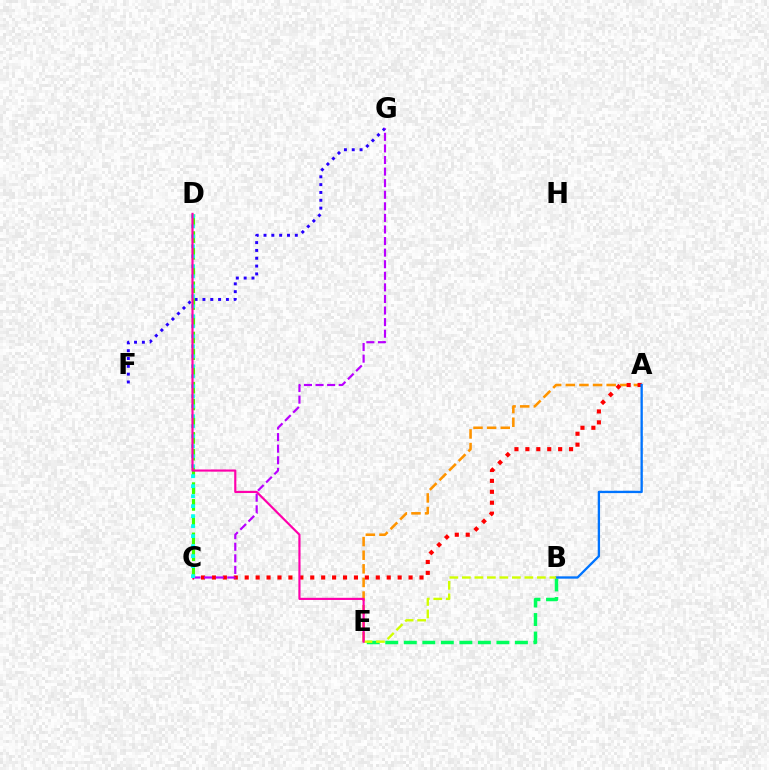{('A', 'E'): [{'color': '#ff9400', 'line_style': 'dashed', 'thickness': 1.85}], ('F', 'G'): [{'color': '#2500ff', 'line_style': 'dotted', 'thickness': 2.13}], ('A', 'C'): [{'color': '#ff0000', 'line_style': 'dotted', 'thickness': 2.97}], ('B', 'E'): [{'color': '#00ff5c', 'line_style': 'dashed', 'thickness': 2.52}, {'color': '#d1ff00', 'line_style': 'dashed', 'thickness': 1.7}], ('C', 'D'): [{'color': '#3dff00', 'line_style': 'dashed', 'thickness': 2.27}, {'color': '#00fff6', 'line_style': 'dotted', 'thickness': 2.72}], ('A', 'B'): [{'color': '#0074ff', 'line_style': 'solid', 'thickness': 1.67}], ('C', 'G'): [{'color': '#b900ff', 'line_style': 'dashed', 'thickness': 1.57}], ('D', 'E'): [{'color': '#ff00ac', 'line_style': 'solid', 'thickness': 1.56}]}